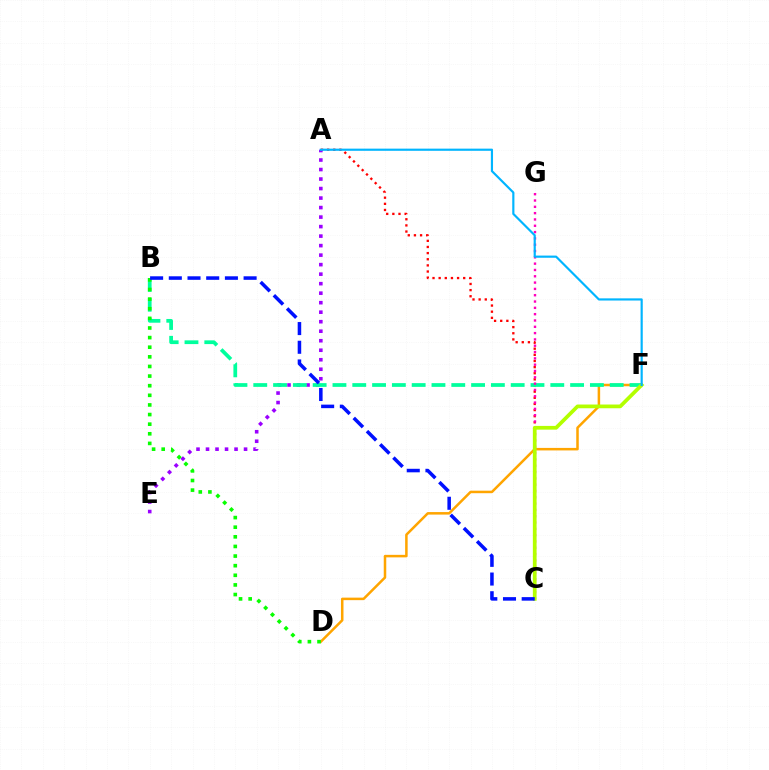{('D', 'F'): [{'color': '#ffa500', 'line_style': 'solid', 'thickness': 1.81}], ('A', 'C'): [{'color': '#ff0000', 'line_style': 'dotted', 'thickness': 1.67}], ('A', 'E'): [{'color': '#9b00ff', 'line_style': 'dotted', 'thickness': 2.58}], ('B', 'F'): [{'color': '#00ff9d', 'line_style': 'dashed', 'thickness': 2.69}], ('C', 'G'): [{'color': '#ff00bd', 'line_style': 'dotted', 'thickness': 1.72}], ('C', 'F'): [{'color': '#b3ff00', 'line_style': 'solid', 'thickness': 2.69}], ('A', 'F'): [{'color': '#00b5ff', 'line_style': 'solid', 'thickness': 1.56}], ('B', 'D'): [{'color': '#08ff00', 'line_style': 'dotted', 'thickness': 2.61}], ('B', 'C'): [{'color': '#0010ff', 'line_style': 'dashed', 'thickness': 2.54}]}